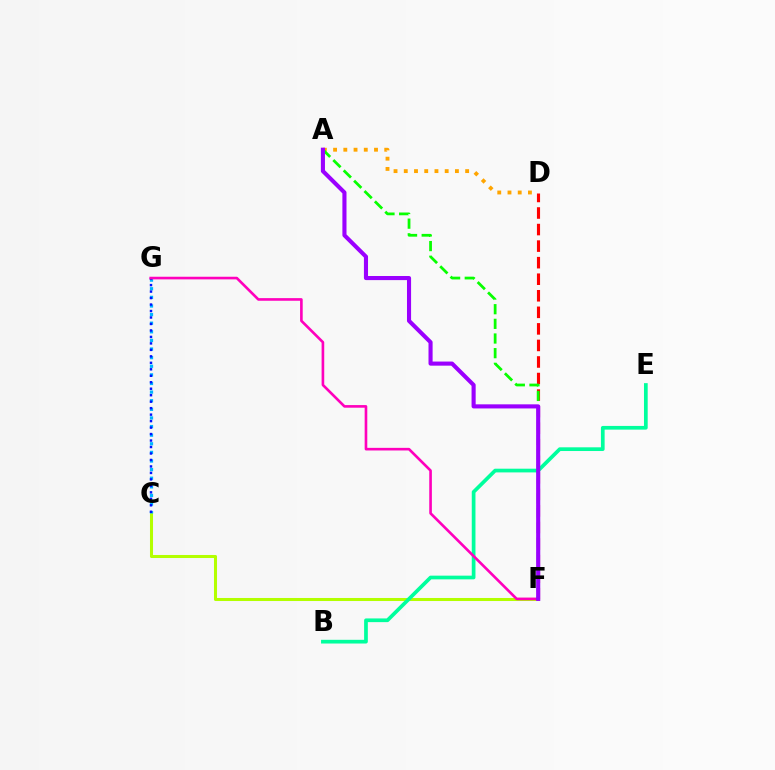{('D', 'F'): [{'color': '#ff0000', 'line_style': 'dashed', 'thickness': 2.25}], ('C', 'F'): [{'color': '#b3ff00', 'line_style': 'solid', 'thickness': 2.19}], ('C', 'G'): [{'color': '#00b5ff', 'line_style': 'dotted', 'thickness': 2.34}, {'color': '#0010ff', 'line_style': 'dotted', 'thickness': 1.76}], ('B', 'E'): [{'color': '#00ff9d', 'line_style': 'solid', 'thickness': 2.67}], ('F', 'G'): [{'color': '#ff00bd', 'line_style': 'solid', 'thickness': 1.89}], ('A', 'D'): [{'color': '#ffa500', 'line_style': 'dotted', 'thickness': 2.78}], ('A', 'F'): [{'color': '#08ff00', 'line_style': 'dashed', 'thickness': 1.99}, {'color': '#9b00ff', 'line_style': 'solid', 'thickness': 2.95}]}